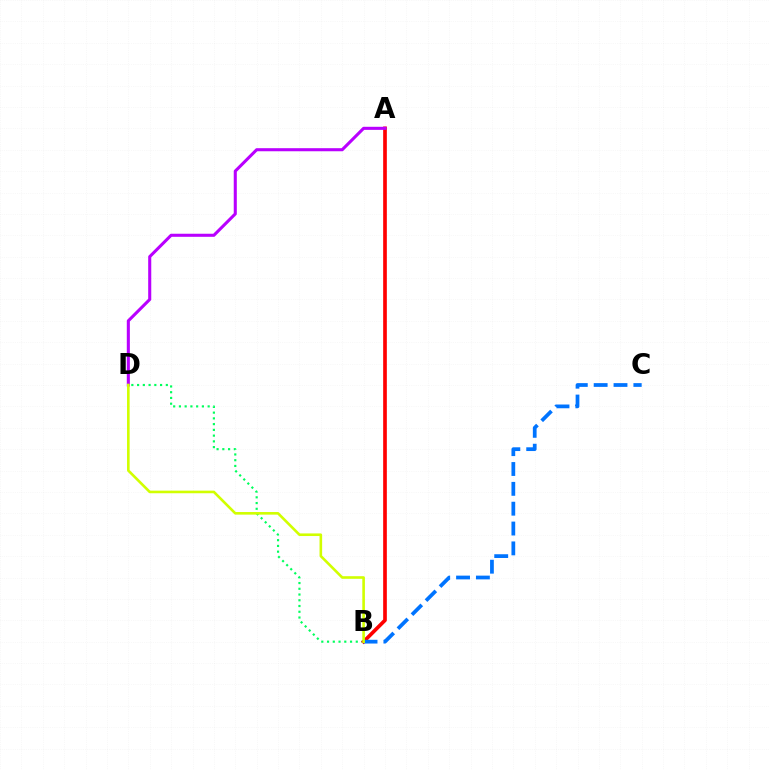{('B', 'D'): [{'color': '#00ff5c', 'line_style': 'dotted', 'thickness': 1.56}, {'color': '#d1ff00', 'line_style': 'solid', 'thickness': 1.88}], ('A', 'B'): [{'color': '#ff0000', 'line_style': 'solid', 'thickness': 2.64}], ('A', 'D'): [{'color': '#b900ff', 'line_style': 'solid', 'thickness': 2.21}], ('B', 'C'): [{'color': '#0074ff', 'line_style': 'dashed', 'thickness': 2.7}]}